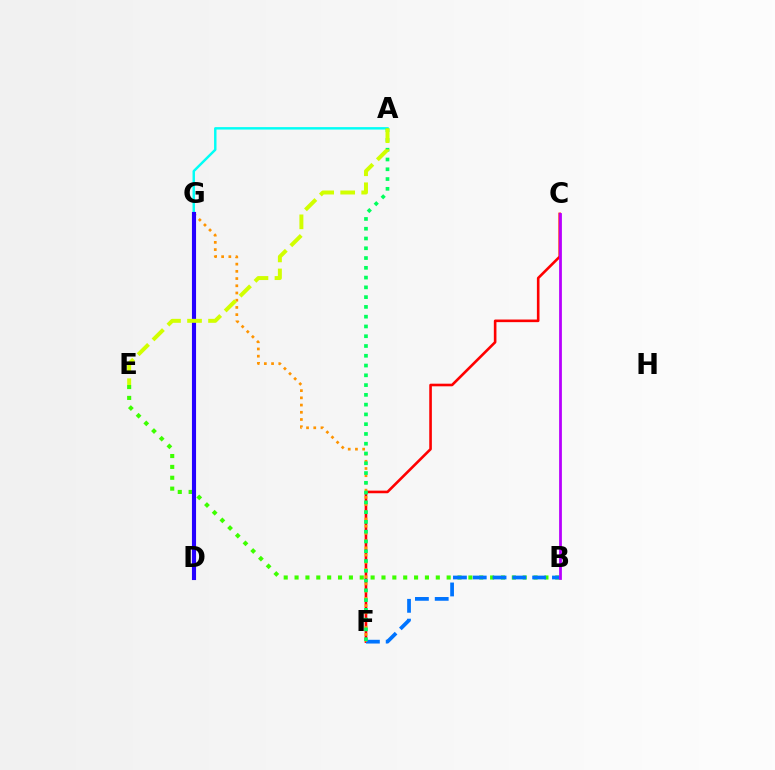{('B', 'E'): [{'color': '#3dff00', 'line_style': 'dotted', 'thickness': 2.95}], ('C', 'F'): [{'color': '#ff0000', 'line_style': 'solid', 'thickness': 1.88}], ('B', 'F'): [{'color': '#0074ff', 'line_style': 'dashed', 'thickness': 2.69}], ('A', 'G'): [{'color': '#00fff6', 'line_style': 'solid', 'thickness': 1.76}], ('B', 'C'): [{'color': '#b900ff', 'line_style': 'solid', 'thickness': 2.0}], ('F', 'G'): [{'color': '#ff9400', 'line_style': 'dotted', 'thickness': 1.96}], ('D', 'G'): [{'color': '#ff00ac', 'line_style': 'dashed', 'thickness': 2.06}, {'color': '#2500ff', 'line_style': 'solid', 'thickness': 2.96}], ('A', 'F'): [{'color': '#00ff5c', 'line_style': 'dotted', 'thickness': 2.66}], ('A', 'E'): [{'color': '#d1ff00', 'line_style': 'dashed', 'thickness': 2.86}]}